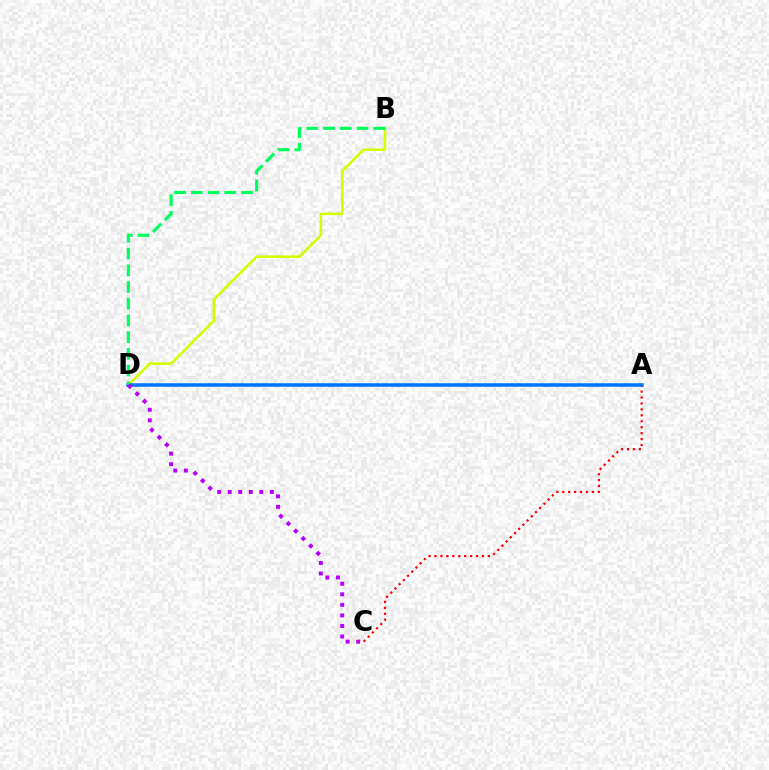{('B', 'D'): [{'color': '#d1ff00', 'line_style': 'solid', 'thickness': 1.85}, {'color': '#00ff5c', 'line_style': 'dashed', 'thickness': 2.27}], ('A', 'C'): [{'color': '#ff0000', 'line_style': 'dotted', 'thickness': 1.61}], ('A', 'D'): [{'color': '#0074ff', 'line_style': 'solid', 'thickness': 2.53}], ('C', 'D'): [{'color': '#b900ff', 'line_style': 'dotted', 'thickness': 2.87}]}